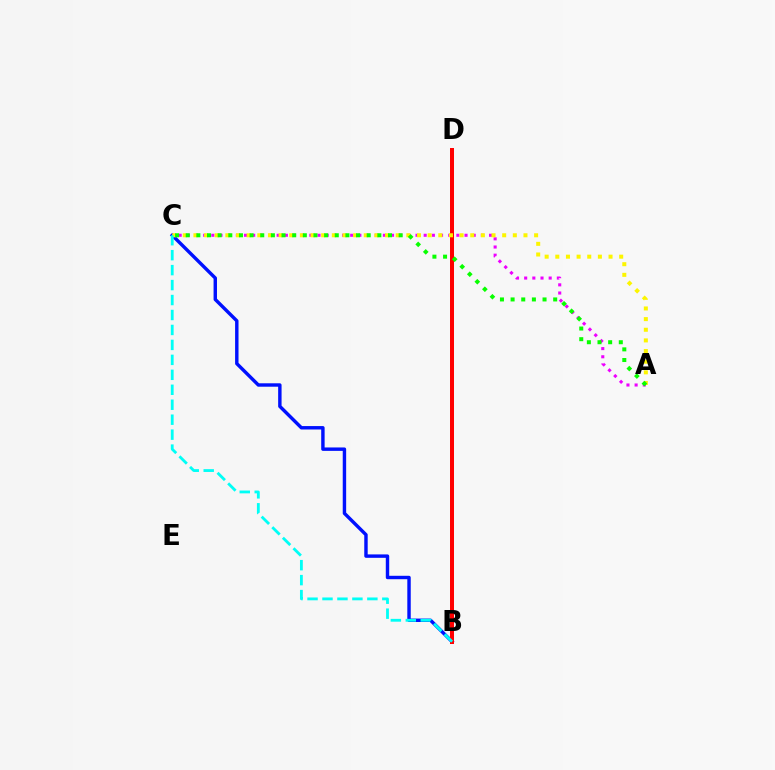{('A', 'C'): [{'color': '#ee00ff', 'line_style': 'dotted', 'thickness': 2.22}, {'color': '#fcf500', 'line_style': 'dotted', 'thickness': 2.89}, {'color': '#08ff00', 'line_style': 'dotted', 'thickness': 2.89}], ('B', 'C'): [{'color': '#0010ff', 'line_style': 'solid', 'thickness': 2.46}, {'color': '#00fff6', 'line_style': 'dashed', 'thickness': 2.03}], ('B', 'D'): [{'color': '#ff0000', 'line_style': 'solid', 'thickness': 2.88}]}